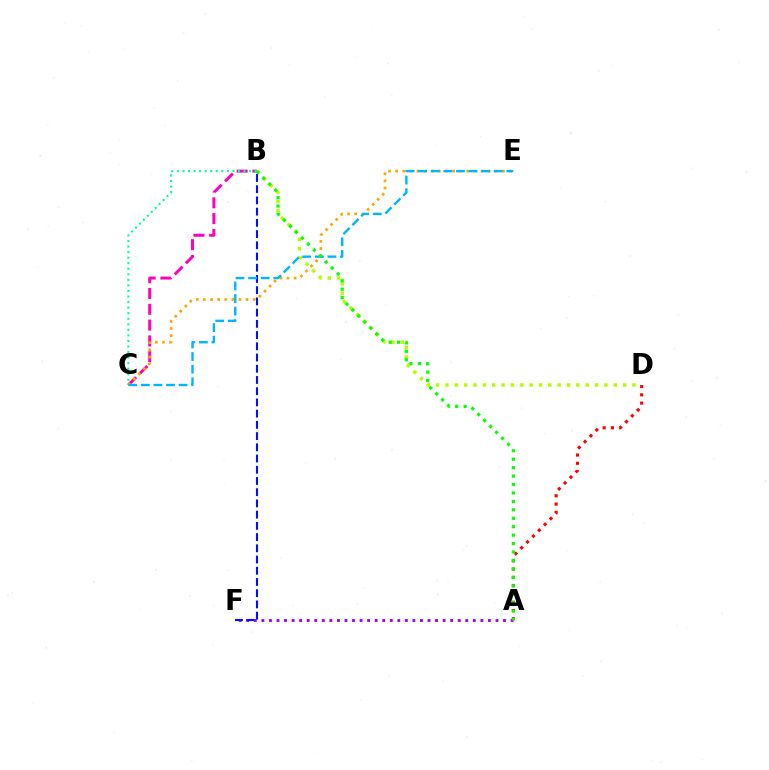{('A', 'D'): [{'color': '#ff0000', 'line_style': 'dotted', 'thickness': 2.25}], ('A', 'F'): [{'color': '#9b00ff', 'line_style': 'dotted', 'thickness': 2.05}], ('B', 'C'): [{'color': '#ff00bd', 'line_style': 'dashed', 'thickness': 2.15}, {'color': '#00ff9d', 'line_style': 'dotted', 'thickness': 1.51}], ('B', 'D'): [{'color': '#b3ff00', 'line_style': 'dotted', 'thickness': 2.54}], ('B', 'F'): [{'color': '#0010ff', 'line_style': 'dashed', 'thickness': 1.52}], ('C', 'E'): [{'color': '#ffa500', 'line_style': 'dotted', 'thickness': 1.93}, {'color': '#00b5ff', 'line_style': 'dashed', 'thickness': 1.71}], ('A', 'B'): [{'color': '#08ff00', 'line_style': 'dotted', 'thickness': 2.29}]}